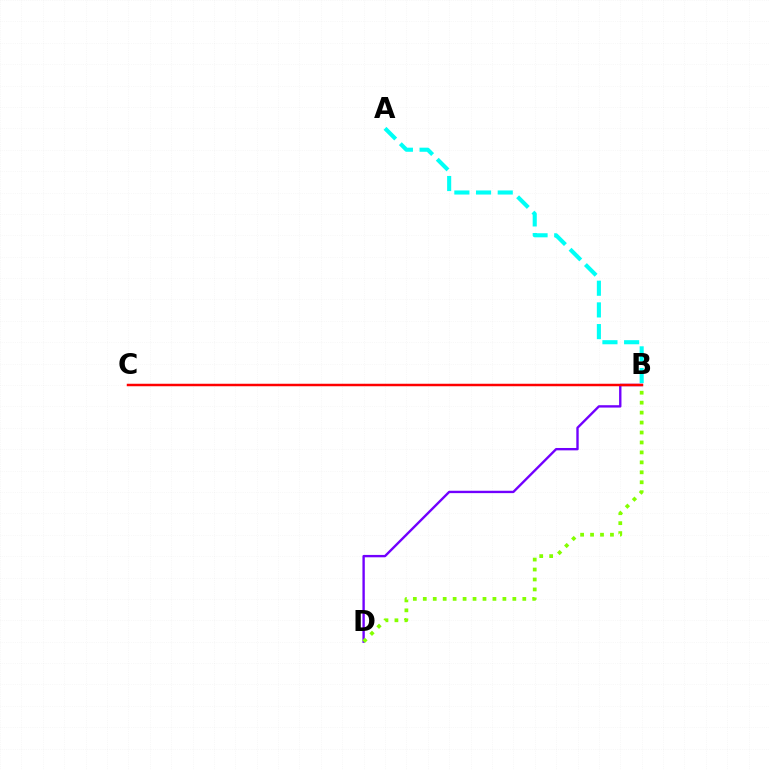{('B', 'D'): [{'color': '#7200ff', 'line_style': 'solid', 'thickness': 1.71}, {'color': '#84ff00', 'line_style': 'dotted', 'thickness': 2.7}], ('A', 'B'): [{'color': '#00fff6', 'line_style': 'dashed', 'thickness': 2.95}], ('B', 'C'): [{'color': '#ff0000', 'line_style': 'solid', 'thickness': 1.79}]}